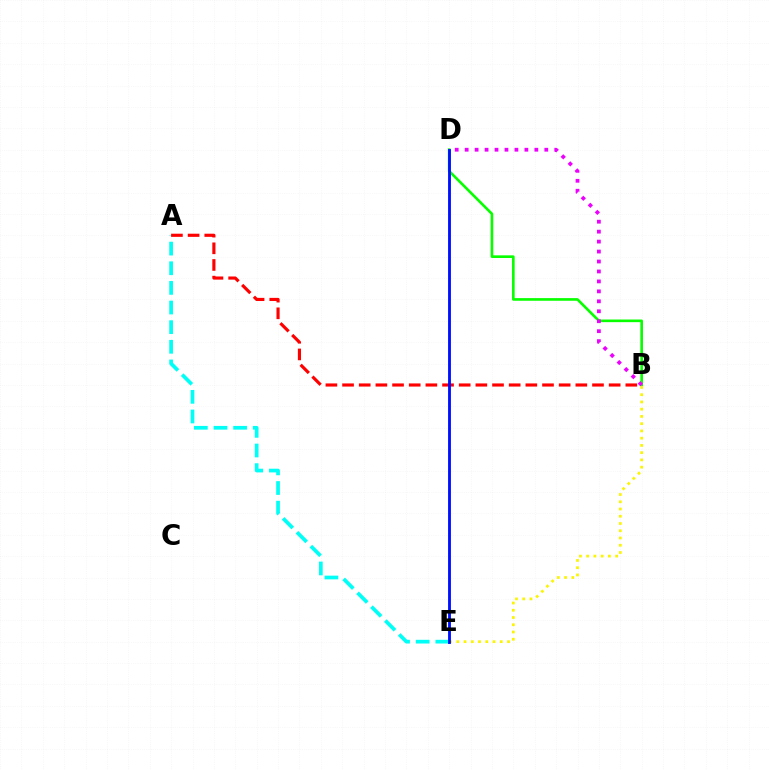{('A', 'E'): [{'color': '#00fff6', 'line_style': 'dashed', 'thickness': 2.67}], ('A', 'B'): [{'color': '#ff0000', 'line_style': 'dashed', 'thickness': 2.26}], ('B', 'D'): [{'color': '#08ff00', 'line_style': 'solid', 'thickness': 1.9}, {'color': '#ee00ff', 'line_style': 'dotted', 'thickness': 2.7}], ('B', 'E'): [{'color': '#fcf500', 'line_style': 'dotted', 'thickness': 1.97}], ('D', 'E'): [{'color': '#0010ff', 'line_style': 'solid', 'thickness': 2.06}]}